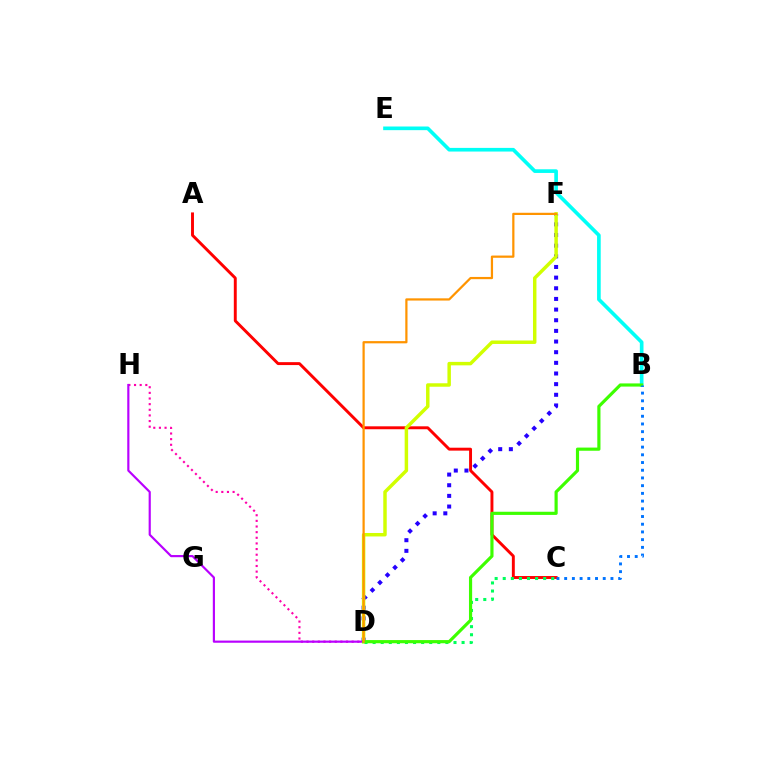{('D', 'H'): [{'color': '#ff00ac', 'line_style': 'dotted', 'thickness': 1.53}, {'color': '#b900ff', 'line_style': 'solid', 'thickness': 1.56}], ('D', 'F'): [{'color': '#2500ff', 'line_style': 'dotted', 'thickness': 2.89}, {'color': '#d1ff00', 'line_style': 'solid', 'thickness': 2.49}, {'color': '#ff9400', 'line_style': 'solid', 'thickness': 1.61}], ('A', 'C'): [{'color': '#ff0000', 'line_style': 'solid', 'thickness': 2.1}], ('C', 'D'): [{'color': '#00ff5c', 'line_style': 'dotted', 'thickness': 2.2}], ('B', 'E'): [{'color': '#00fff6', 'line_style': 'solid', 'thickness': 2.63}], ('B', 'D'): [{'color': '#3dff00', 'line_style': 'solid', 'thickness': 2.28}], ('B', 'C'): [{'color': '#0074ff', 'line_style': 'dotted', 'thickness': 2.1}]}